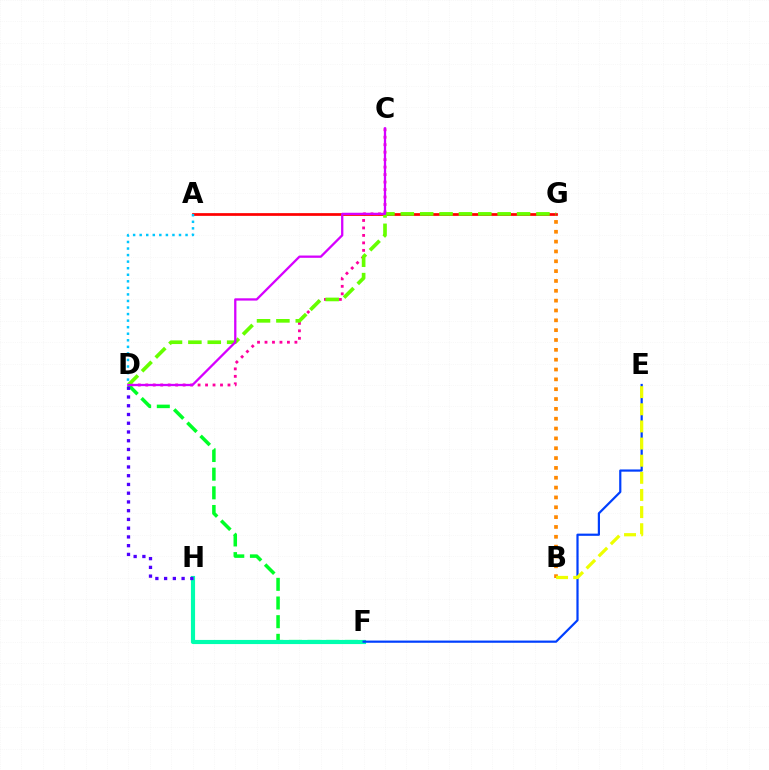{('C', 'D'): [{'color': '#ff00a0', 'line_style': 'dotted', 'thickness': 2.03}, {'color': '#d600ff', 'line_style': 'solid', 'thickness': 1.65}], ('D', 'F'): [{'color': '#00ff27', 'line_style': 'dashed', 'thickness': 2.54}], ('F', 'H'): [{'color': '#00ffaf', 'line_style': 'solid', 'thickness': 2.97}], ('D', 'H'): [{'color': '#4f00ff', 'line_style': 'dotted', 'thickness': 2.38}], ('A', 'G'): [{'color': '#ff0000', 'line_style': 'solid', 'thickness': 1.96}], ('E', 'F'): [{'color': '#003fff', 'line_style': 'solid', 'thickness': 1.59}], ('D', 'G'): [{'color': '#66ff00', 'line_style': 'dashed', 'thickness': 2.63}], ('B', 'G'): [{'color': '#ff8800', 'line_style': 'dotted', 'thickness': 2.67}], ('A', 'D'): [{'color': '#00c7ff', 'line_style': 'dotted', 'thickness': 1.78}], ('B', 'E'): [{'color': '#eeff00', 'line_style': 'dashed', 'thickness': 2.33}]}